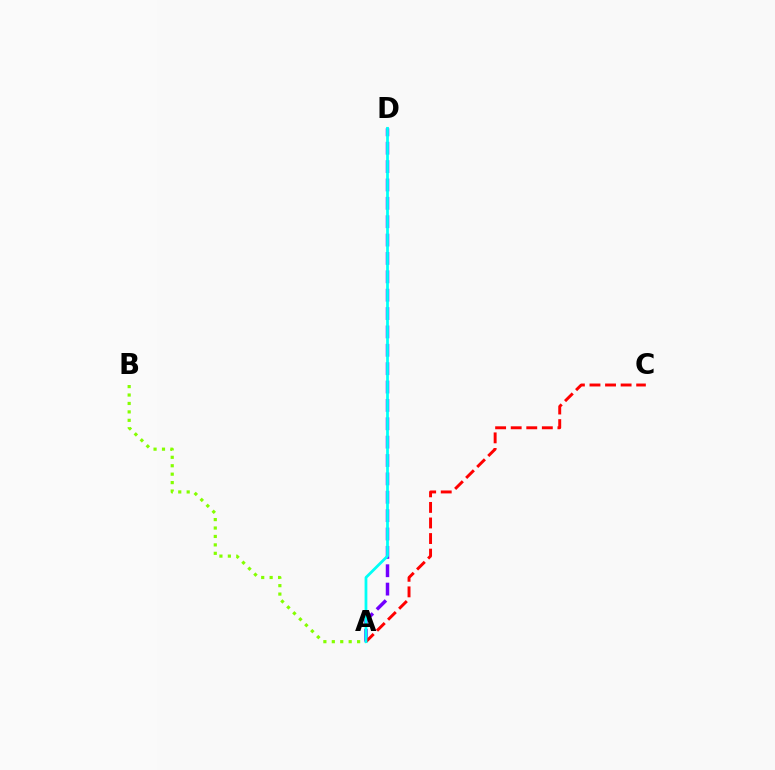{('A', 'D'): [{'color': '#7200ff', 'line_style': 'dashed', 'thickness': 2.5}, {'color': '#00fff6', 'line_style': 'solid', 'thickness': 1.99}], ('A', 'B'): [{'color': '#84ff00', 'line_style': 'dotted', 'thickness': 2.29}], ('A', 'C'): [{'color': '#ff0000', 'line_style': 'dashed', 'thickness': 2.12}]}